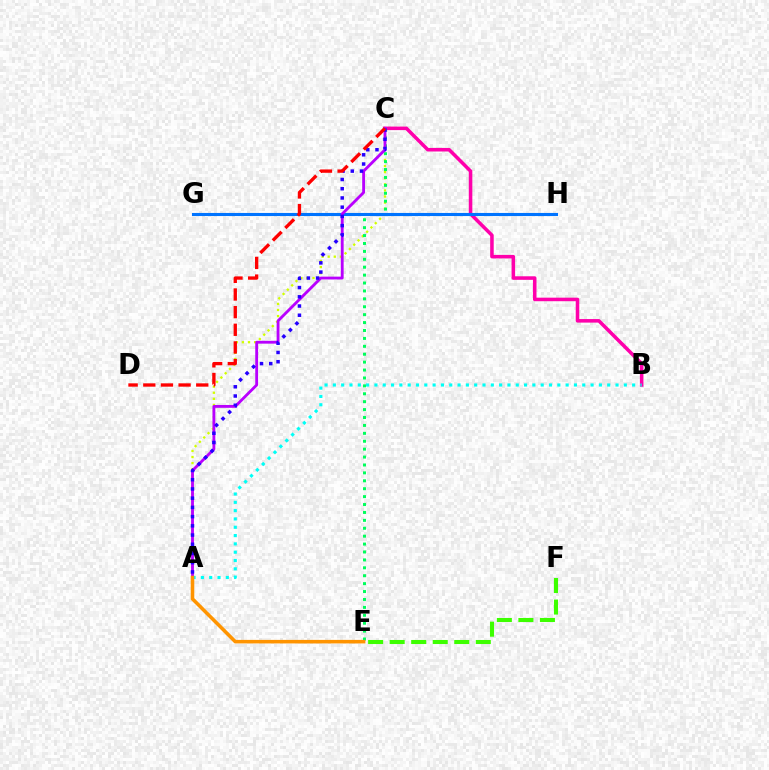{('E', 'F'): [{'color': '#3dff00', 'line_style': 'dashed', 'thickness': 2.93}], ('B', 'C'): [{'color': '#ff00ac', 'line_style': 'solid', 'thickness': 2.55}], ('A', 'C'): [{'color': '#d1ff00', 'line_style': 'dotted', 'thickness': 1.66}, {'color': '#b900ff', 'line_style': 'solid', 'thickness': 2.05}, {'color': '#2500ff', 'line_style': 'dotted', 'thickness': 2.51}], ('C', 'E'): [{'color': '#00ff5c', 'line_style': 'dotted', 'thickness': 2.15}], ('G', 'H'): [{'color': '#0074ff', 'line_style': 'solid', 'thickness': 2.23}], ('A', 'B'): [{'color': '#00fff6', 'line_style': 'dotted', 'thickness': 2.26}], ('C', 'D'): [{'color': '#ff0000', 'line_style': 'dashed', 'thickness': 2.4}], ('A', 'E'): [{'color': '#ff9400', 'line_style': 'solid', 'thickness': 2.56}]}